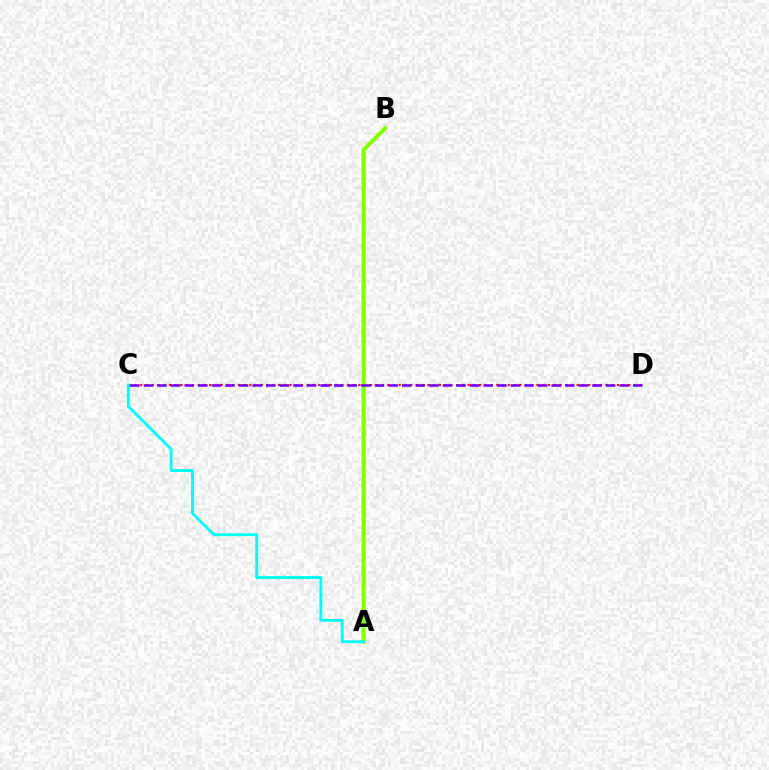{('C', 'D'): [{'color': '#ff0000', 'line_style': 'dotted', 'thickness': 1.56}, {'color': '#7200ff', 'line_style': 'dashed', 'thickness': 1.85}], ('A', 'B'): [{'color': '#84ff00', 'line_style': 'solid', 'thickness': 2.97}], ('A', 'C'): [{'color': '#00fff6', 'line_style': 'solid', 'thickness': 2.06}]}